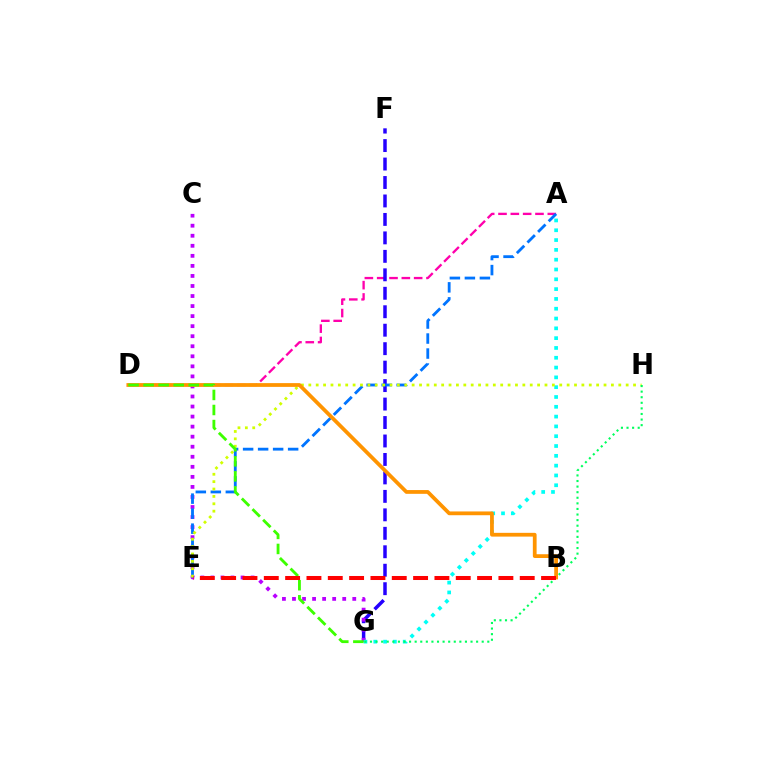{('A', 'D'): [{'color': '#ff00ac', 'line_style': 'dashed', 'thickness': 1.67}], ('F', 'G'): [{'color': '#2500ff', 'line_style': 'dashed', 'thickness': 2.51}], ('C', 'G'): [{'color': '#b900ff', 'line_style': 'dotted', 'thickness': 2.73}], ('A', 'G'): [{'color': '#00fff6', 'line_style': 'dotted', 'thickness': 2.66}], ('A', 'E'): [{'color': '#0074ff', 'line_style': 'dashed', 'thickness': 2.04}], ('E', 'H'): [{'color': '#d1ff00', 'line_style': 'dotted', 'thickness': 2.01}], ('G', 'H'): [{'color': '#00ff5c', 'line_style': 'dotted', 'thickness': 1.52}], ('B', 'D'): [{'color': '#ff9400', 'line_style': 'solid', 'thickness': 2.71}], ('D', 'G'): [{'color': '#3dff00', 'line_style': 'dashed', 'thickness': 2.04}], ('B', 'E'): [{'color': '#ff0000', 'line_style': 'dashed', 'thickness': 2.9}]}